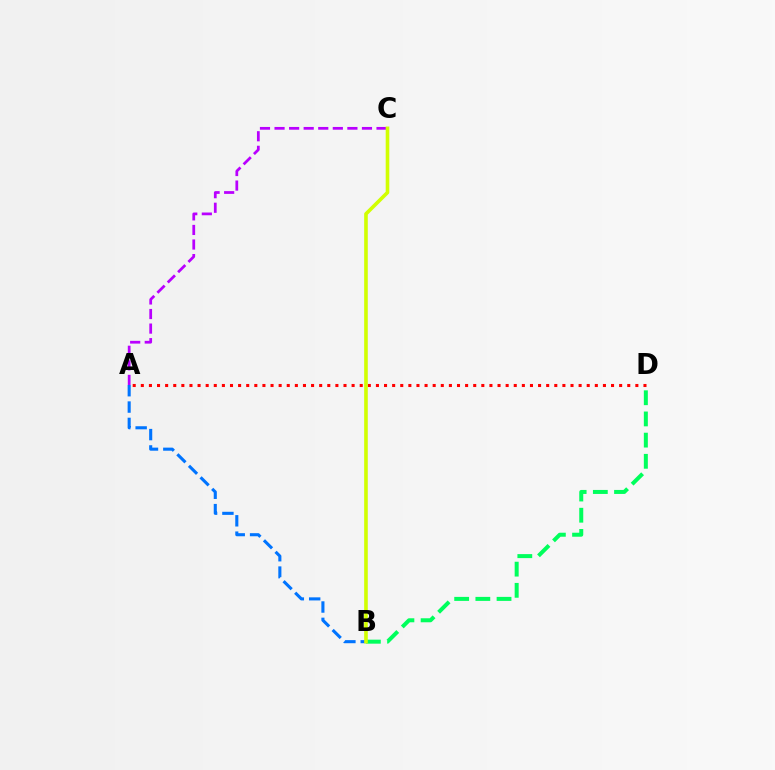{('A', 'C'): [{'color': '#b900ff', 'line_style': 'dashed', 'thickness': 1.98}], ('A', 'D'): [{'color': '#ff0000', 'line_style': 'dotted', 'thickness': 2.2}], ('A', 'B'): [{'color': '#0074ff', 'line_style': 'dashed', 'thickness': 2.22}], ('B', 'D'): [{'color': '#00ff5c', 'line_style': 'dashed', 'thickness': 2.88}], ('B', 'C'): [{'color': '#d1ff00', 'line_style': 'solid', 'thickness': 2.6}]}